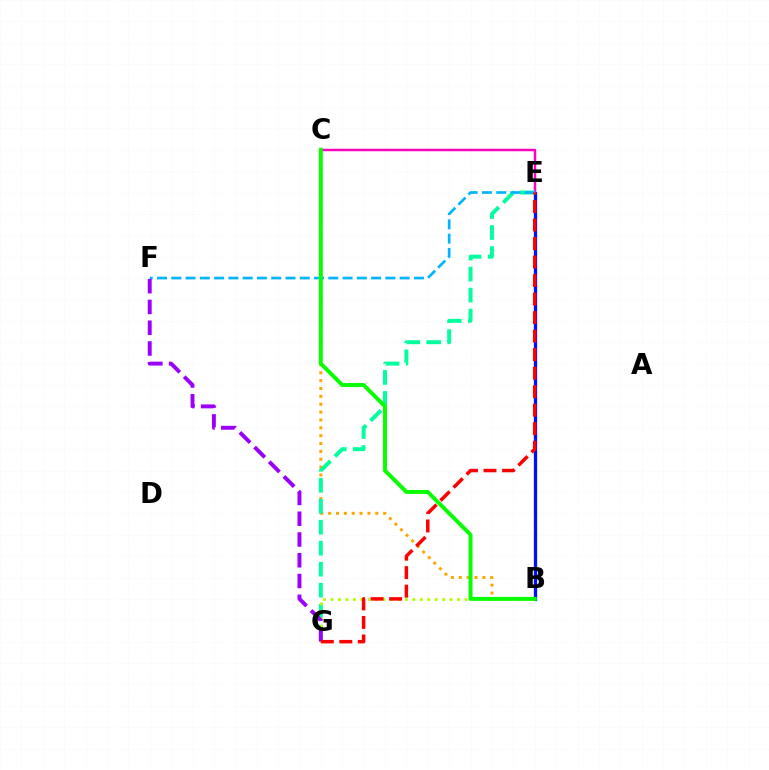{('B', 'E'): [{'color': '#0010ff', 'line_style': 'solid', 'thickness': 2.37}], ('B', 'C'): [{'color': '#ffa500', 'line_style': 'dotted', 'thickness': 2.14}, {'color': '#08ff00', 'line_style': 'solid', 'thickness': 2.84}], ('C', 'E'): [{'color': '#ff00bd', 'line_style': 'solid', 'thickness': 1.77}], ('E', 'G'): [{'color': '#00ff9d', 'line_style': 'dashed', 'thickness': 2.85}, {'color': '#ff0000', 'line_style': 'dashed', 'thickness': 2.52}], ('E', 'F'): [{'color': '#00b5ff', 'line_style': 'dashed', 'thickness': 1.94}], ('B', 'G'): [{'color': '#b3ff00', 'line_style': 'dotted', 'thickness': 2.02}], ('F', 'G'): [{'color': '#9b00ff', 'line_style': 'dashed', 'thickness': 2.82}]}